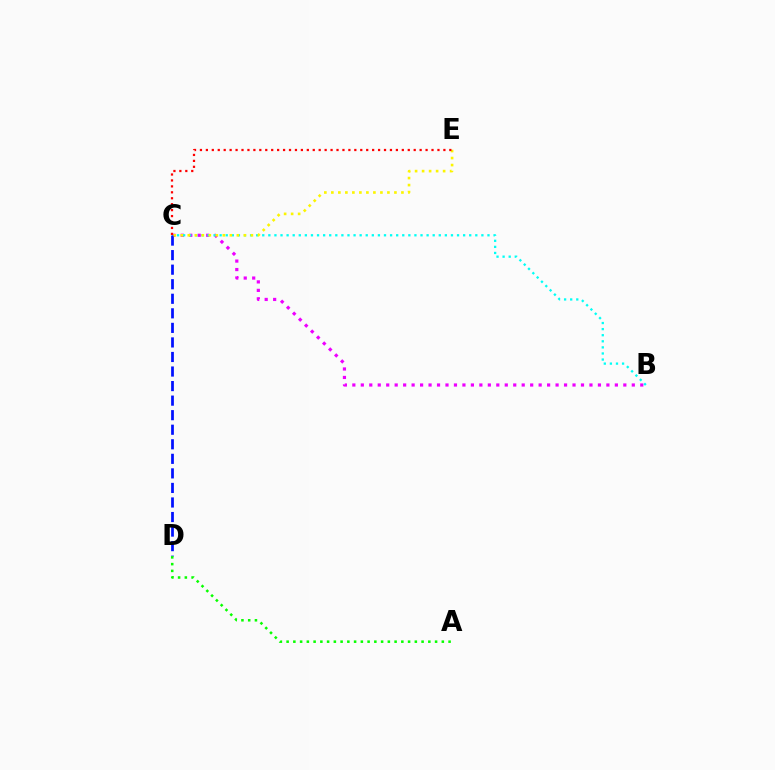{('B', 'C'): [{'color': '#ee00ff', 'line_style': 'dotted', 'thickness': 2.3}, {'color': '#00fff6', 'line_style': 'dotted', 'thickness': 1.65}], ('C', 'D'): [{'color': '#0010ff', 'line_style': 'dashed', 'thickness': 1.98}], ('C', 'E'): [{'color': '#fcf500', 'line_style': 'dotted', 'thickness': 1.9}, {'color': '#ff0000', 'line_style': 'dotted', 'thickness': 1.61}], ('A', 'D'): [{'color': '#08ff00', 'line_style': 'dotted', 'thickness': 1.83}]}